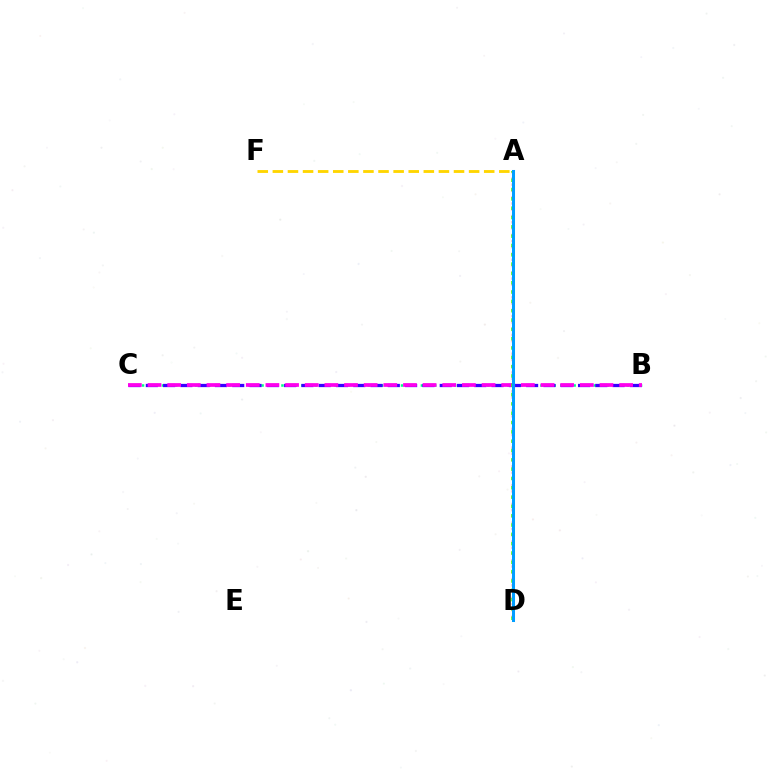{('B', 'C'): [{'color': '#00ff86', 'line_style': 'dotted', 'thickness': 1.8}, {'color': '#3700ff', 'line_style': 'dashed', 'thickness': 2.35}, {'color': '#ff00ed', 'line_style': 'dashed', 'thickness': 2.67}], ('A', 'D'): [{'color': '#ff0000', 'line_style': 'dotted', 'thickness': 1.7}, {'color': '#4fff00', 'line_style': 'dotted', 'thickness': 2.53}, {'color': '#009eff', 'line_style': 'solid', 'thickness': 2.19}], ('A', 'F'): [{'color': '#ffd500', 'line_style': 'dashed', 'thickness': 2.05}]}